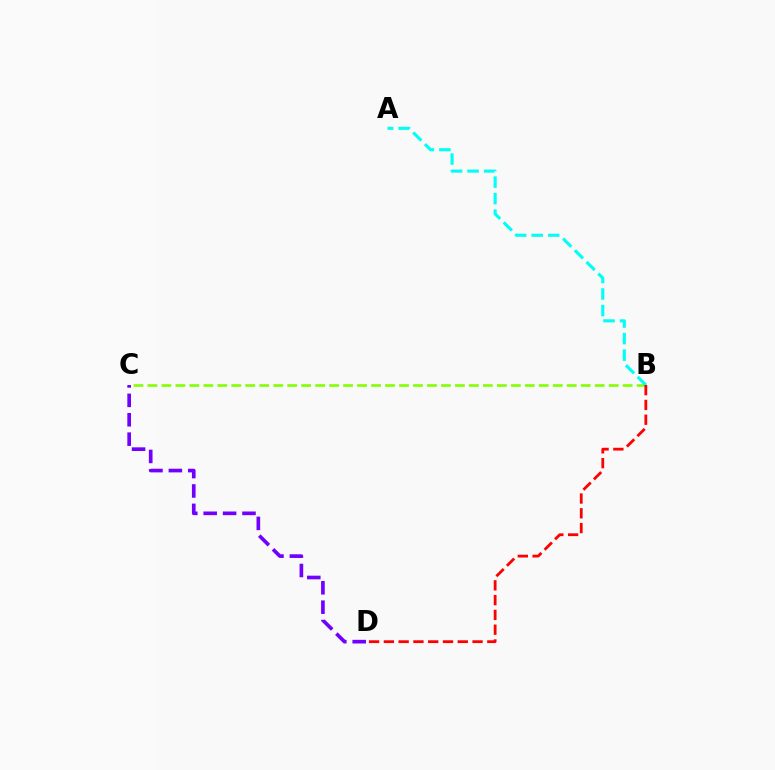{('B', 'C'): [{'color': '#84ff00', 'line_style': 'dashed', 'thickness': 1.9}], ('C', 'D'): [{'color': '#7200ff', 'line_style': 'dashed', 'thickness': 2.64}], ('A', 'B'): [{'color': '#00fff6', 'line_style': 'dashed', 'thickness': 2.25}], ('B', 'D'): [{'color': '#ff0000', 'line_style': 'dashed', 'thickness': 2.01}]}